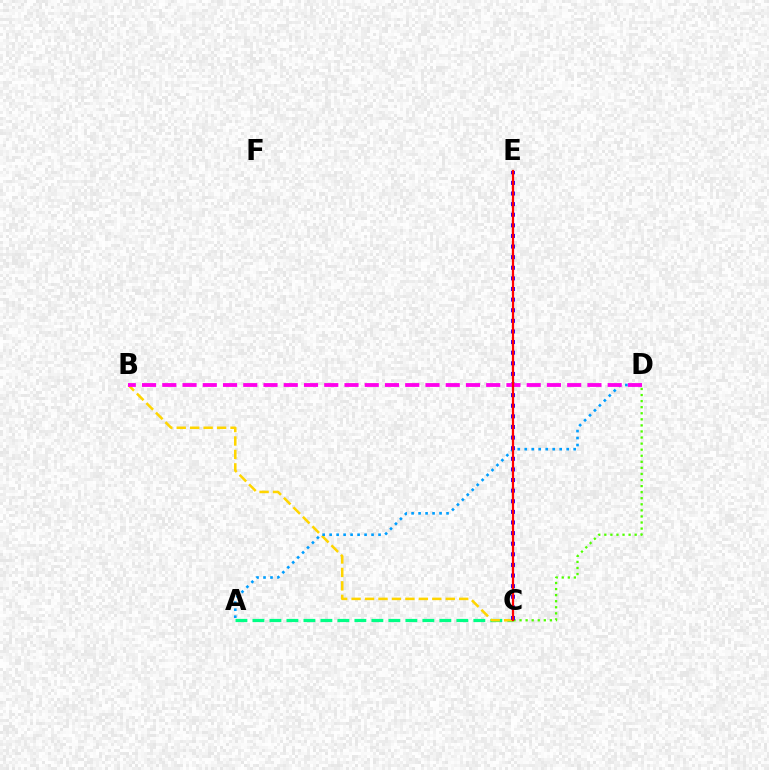{('A', 'C'): [{'color': '#00ff86', 'line_style': 'dashed', 'thickness': 2.31}], ('B', 'C'): [{'color': '#ffd500', 'line_style': 'dashed', 'thickness': 1.83}], ('C', 'D'): [{'color': '#4fff00', 'line_style': 'dotted', 'thickness': 1.65}], ('A', 'D'): [{'color': '#009eff', 'line_style': 'dotted', 'thickness': 1.9}], ('C', 'E'): [{'color': '#3700ff', 'line_style': 'dotted', 'thickness': 2.88}, {'color': '#ff0000', 'line_style': 'solid', 'thickness': 1.61}], ('B', 'D'): [{'color': '#ff00ed', 'line_style': 'dashed', 'thickness': 2.75}]}